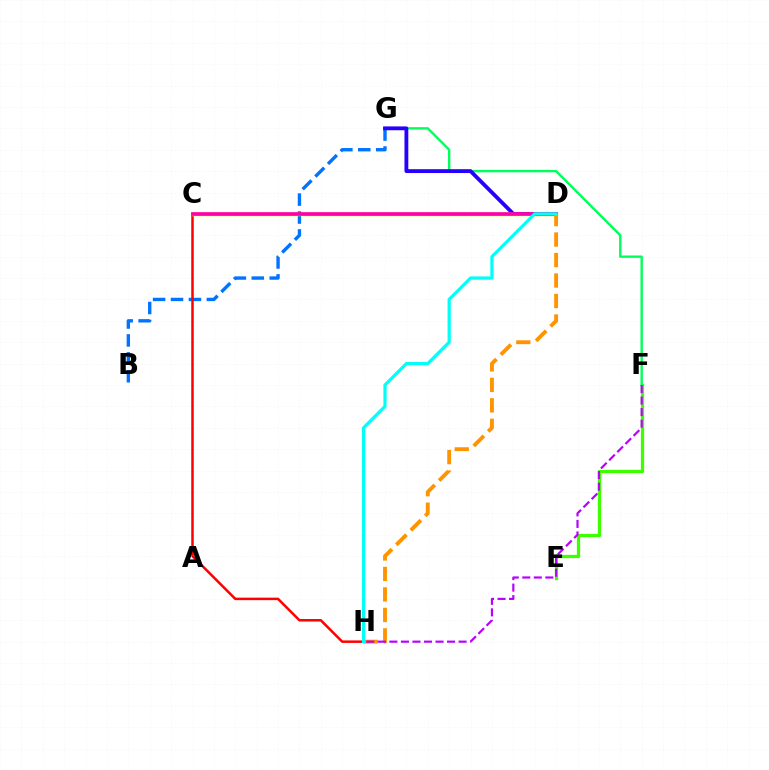{('B', 'G'): [{'color': '#0074ff', 'line_style': 'dashed', 'thickness': 2.44}], ('E', 'F'): [{'color': '#3dff00', 'line_style': 'solid', 'thickness': 2.35}], ('F', 'G'): [{'color': '#00ff5c', 'line_style': 'solid', 'thickness': 1.71}], ('D', 'G'): [{'color': '#2500ff', 'line_style': 'solid', 'thickness': 2.76}], ('C', 'H'): [{'color': '#ff0000', 'line_style': 'solid', 'thickness': 1.8}], ('C', 'D'): [{'color': '#d1ff00', 'line_style': 'solid', 'thickness': 2.44}, {'color': '#ff00ac', 'line_style': 'solid', 'thickness': 2.64}], ('D', 'H'): [{'color': '#ff9400', 'line_style': 'dashed', 'thickness': 2.78}, {'color': '#00fff6', 'line_style': 'solid', 'thickness': 2.32}], ('F', 'H'): [{'color': '#b900ff', 'line_style': 'dashed', 'thickness': 1.57}]}